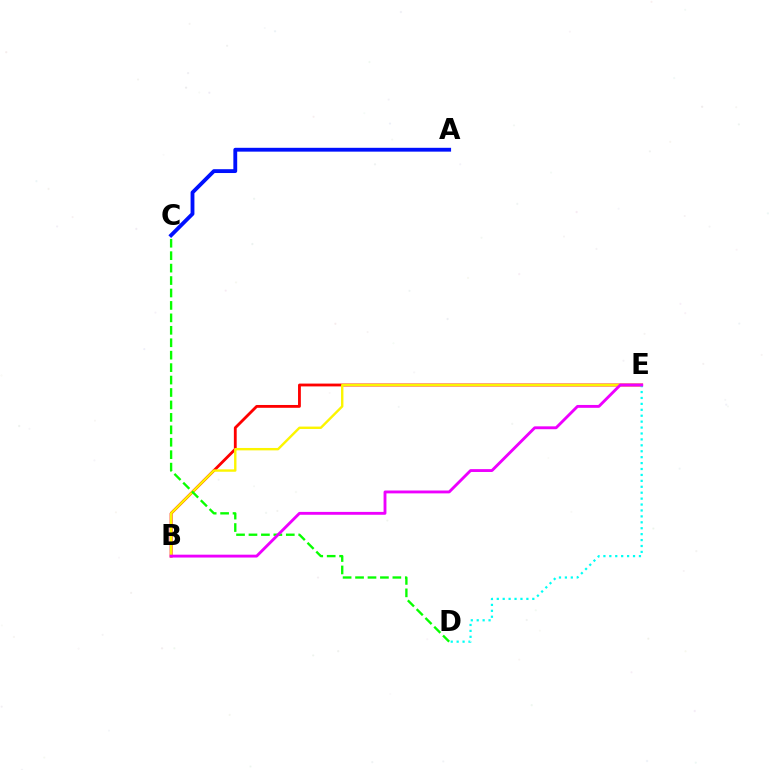{('B', 'E'): [{'color': '#ff0000', 'line_style': 'solid', 'thickness': 2.03}, {'color': '#fcf500', 'line_style': 'solid', 'thickness': 1.72}, {'color': '#ee00ff', 'line_style': 'solid', 'thickness': 2.06}], ('A', 'C'): [{'color': '#0010ff', 'line_style': 'solid', 'thickness': 2.76}], ('C', 'D'): [{'color': '#08ff00', 'line_style': 'dashed', 'thickness': 1.69}], ('D', 'E'): [{'color': '#00fff6', 'line_style': 'dotted', 'thickness': 1.61}]}